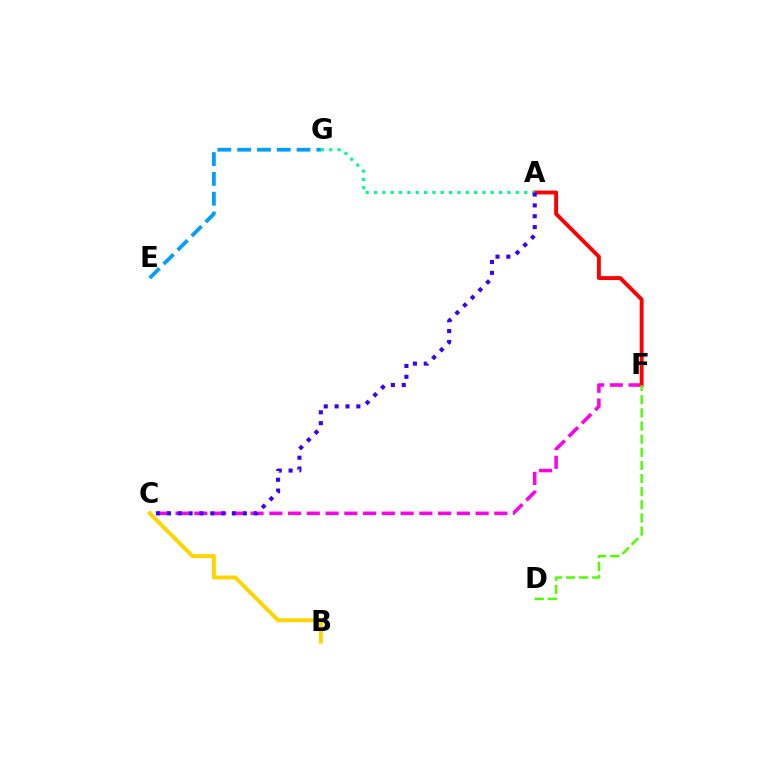{('C', 'F'): [{'color': '#ff00ed', 'line_style': 'dashed', 'thickness': 2.55}], ('A', 'F'): [{'color': '#ff0000', 'line_style': 'solid', 'thickness': 2.8}], ('B', 'C'): [{'color': '#ffd500', 'line_style': 'solid', 'thickness': 2.83}], ('D', 'F'): [{'color': '#4fff00', 'line_style': 'dashed', 'thickness': 1.78}], ('A', 'G'): [{'color': '#00ff86', 'line_style': 'dotted', 'thickness': 2.27}], ('A', 'C'): [{'color': '#3700ff', 'line_style': 'dotted', 'thickness': 2.95}], ('E', 'G'): [{'color': '#009eff', 'line_style': 'dashed', 'thickness': 2.69}]}